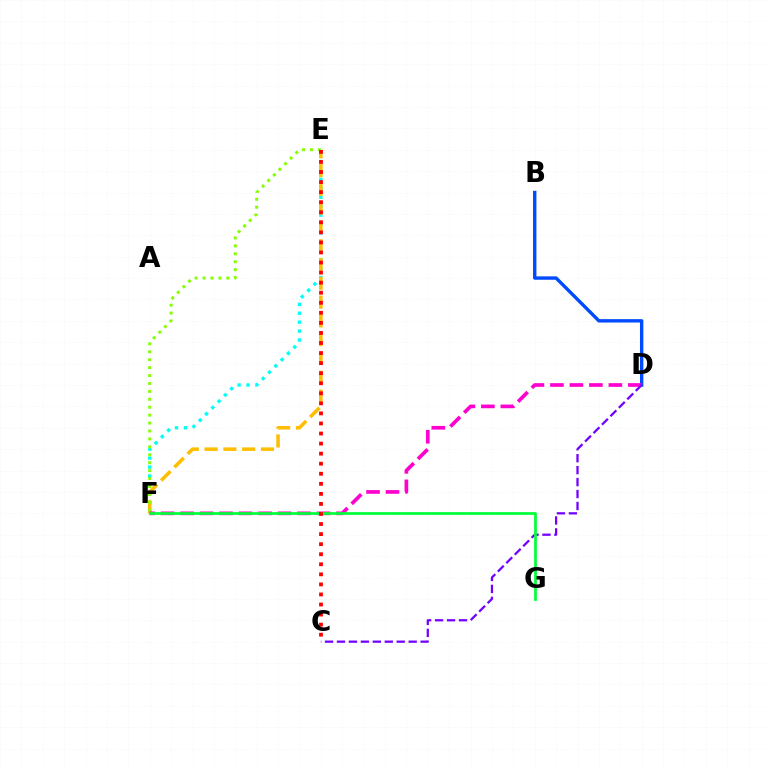{('E', 'F'): [{'color': '#00fff6', 'line_style': 'dotted', 'thickness': 2.42}, {'color': '#ffbd00', 'line_style': 'dashed', 'thickness': 2.55}, {'color': '#84ff00', 'line_style': 'dotted', 'thickness': 2.15}], ('B', 'D'): [{'color': '#004bff', 'line_style': 'solid', 'thickness': 2.44}], ('D', 'F'): [{'color': '#ff00cf', 'line_style': 'dashed', 'thickness': 2.65}], ('C', 'D'): [{'color': '#7200ff', 'line_style': 'dashed', 'thickness': 1.62}], ('F', 'G'): [{'color': '#00ff39', 'line_style': 'solid', 'thickness': 1.98}], ('C', 'E'): [{'color': '#ff0000', 'line_style': 'dotted', 'thickness': 2.73}]}